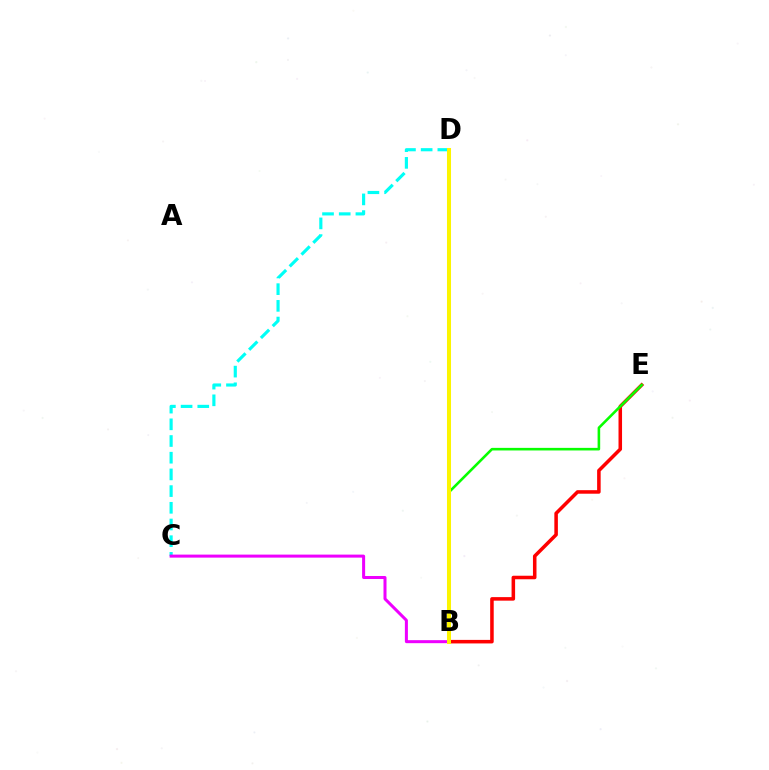{('B', 'D'): [{'color': '#0010ff', 'line_style': 'dotted', 'thickness': 1.87}, {'color': '#fcf500', 'line_style': 'solid', 'thickness': 2.9}], ('C', 'D'): [{'color': '#00fff6', 'line_style': 'dashed', 'thickness': 2.27}], ('B', 'C'): [{'color': '#ee00ff', 'line_style': 'solid', 'thickness': 2.17}], ('B', 'E'): [{'color': '#ff0000', 'line_style': 'solid', 'thickness': 2.54}, {'color': '#08ff00', 'line_style': 'solid', 'thickness': 1.86}]}